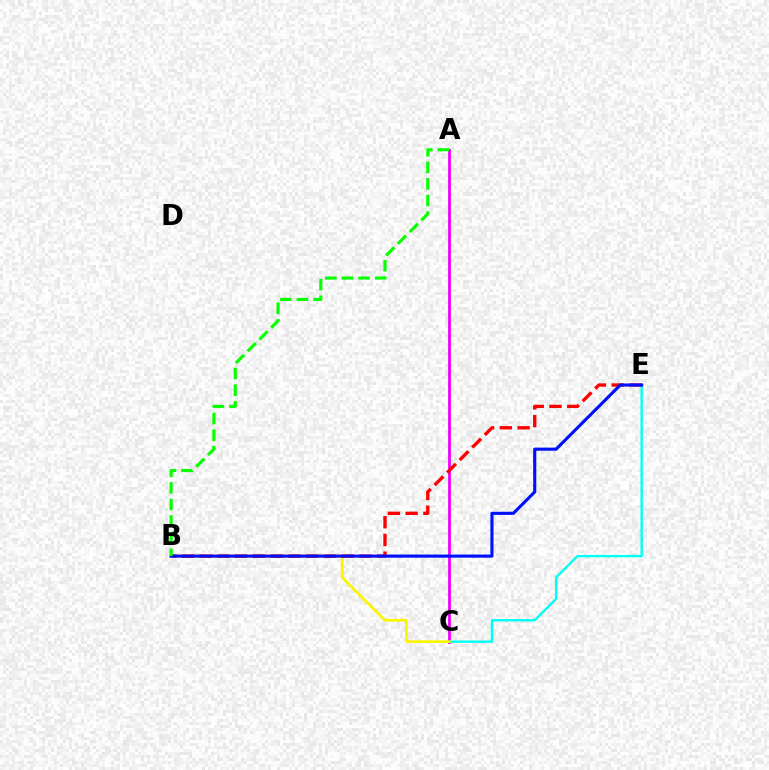{('A', 'C'): [{'color': '#ee00ff', 'line_style': 'solid', 'thickness': 2.0}], ('C', 'E'): [{'color': '#00fff6', 'line_style': 'solid', 'thickness': 1.72}], ('B', 'C'): [{'color': '#fcf500', 'line_style': 'solid', 'thickness': 1.98}], ('B', 'E'): [{'color': '#ff0000', 'line_style': 'dashed', 'thickness': 2.41}, {'color': '#0010ff', 'line_style': 'solid', 'thickness': 2.24}], ('A', 'B'): [{'color': '#08ff00', 'line_style': 'dashed', 'thickness': 2.26}]}